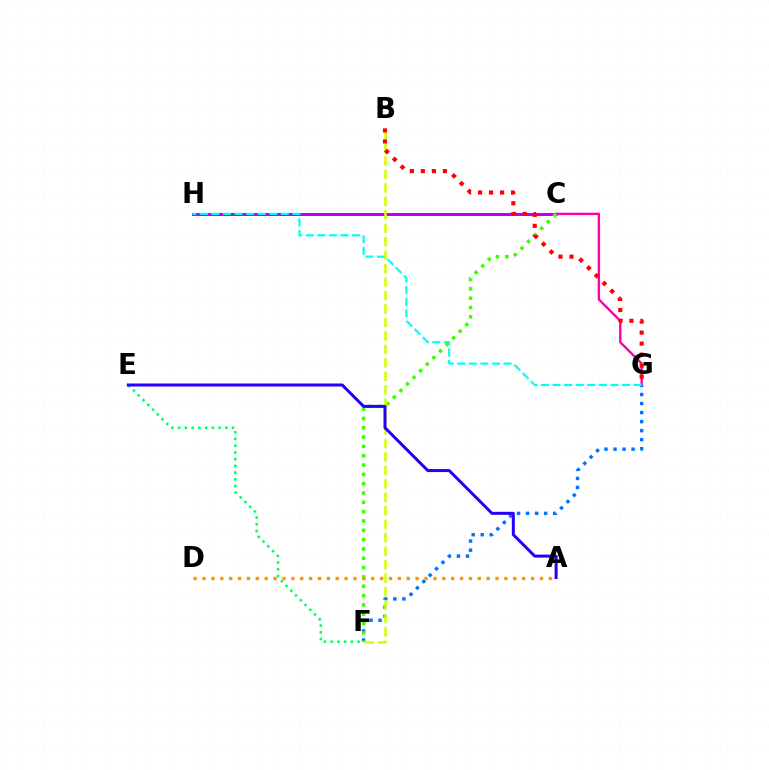{('E', 'F'): [{'color': '#00ff5c', 'line_style': 'dotted', 'thickness': 1.83}], ('C', 'H'): [{'color': '#b900ff', 'line_style': 'solid', 'thickness': 2.18}], ('C', 'G'): [{'color': '#ff00ac', 'line_style': 'solid', 'thickness': 1.72}], ('F', 'G'): [{'color': '#0074ff', 'line_style': 'dotted', 'thickness': 2.46}], ('G', 'H'): [{'color': '#00fff6', 'line_style': 'dashed', 'thickness': 1.57}], ('C', 'F'): [{'color': '#3dff00', 'line_style': 'dotted', 'thickness': 2.53}], ('B', 'F'): [{'color': '#d1ff00', 'line_style': 'dashed', 'thickness': 1.83}], ('A', 'D'): [{'color': '#ff9400', 'line_style': 'dotted', 'thickness': 2.41}], ('A', 'E'): [{'color': '#2500ff', 'line_style': 'solid', 'thickness': 2.17}], ('B', 'G'): [{'color': '#ff0000', 'line_style': 'dotted', 'thickness': 2.99}]}